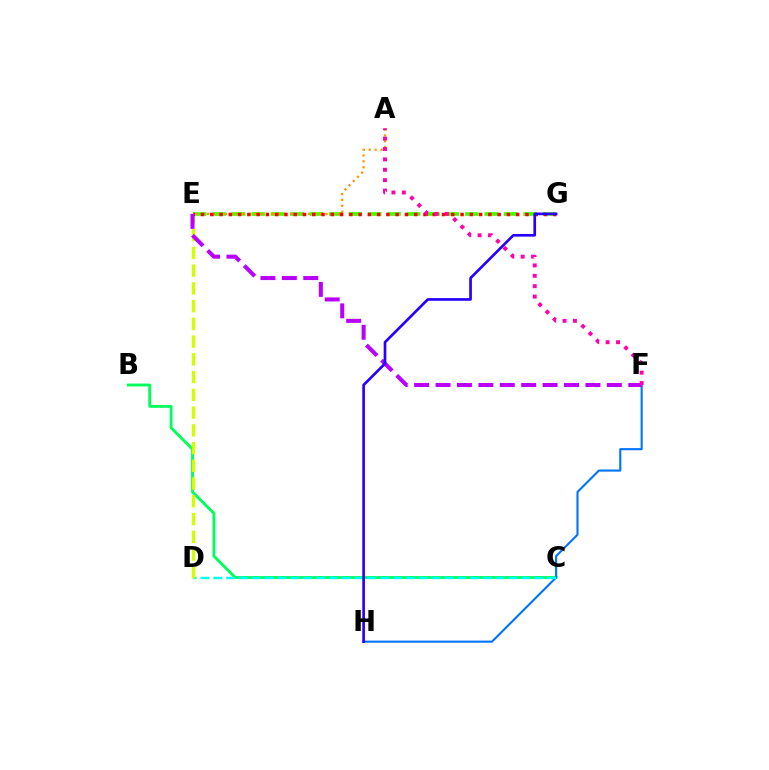{('E', 'G'): [{'color': '#3dff00', 'line_style': 'dashed', 'thickness': 2.64}, {'color': '#ff0000', 'line_style': 'dotted', 'thickness': 2.52}], ('B', 'C'): [{'color': '#00ff5c', 'line_style': 'solid', 'thickness': 2.07}], ('F', 'H'): [{'color': '#0074ff', 'line_style': 'solid', 'thickness': 1.52}], ('A', 'E'): [{'color': '#ff9400', 'line_style': 'dotted', 'thickness': 1.61}], ('C', 'D'): [{'color': '#00fff6', 'line_style': 'dashed', 'thickness': 1.74}], ('D', 'E'): [{'color': '#d1ff00', 'line_style': 'dashed', 'thickness': 2.41}], ('E', 'F'): [{'color': '#b900ff', 'line_style': 'dashed', 'thickness': 2.91}], ('A', 'F'): [{'color': '#ff00ac', 'line_style': 'dotted', 'thickness': 2.82}], ('G', 'H'): [{'color': '#2500ff', 'line_style': 'solid', 'thickness': 1.92}]}